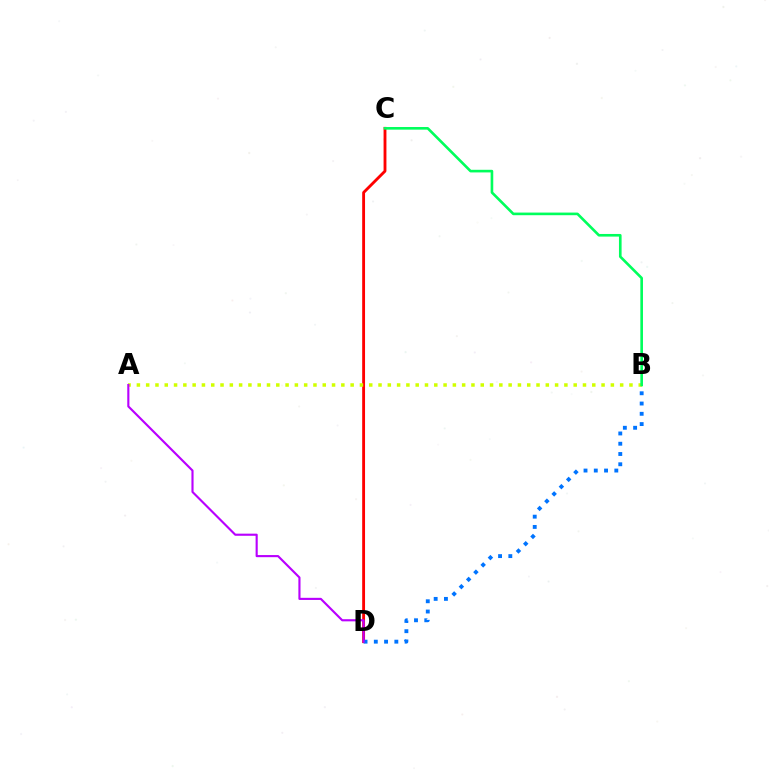{('C', 'D'): [{'color': '#ff0000', 'line_style': 'solid', 'thickness': 2.05}], ('A', 'B'): [{'color': '#d1ff00', 'line_style': 'dotted', 'thickness': 2.53}], ('B', 'C'): [{'color': '#00ff5c', 'line_style': 'solid', 'thickness': 1.9}], ('B', 'D'): [{'color': '#0074ff', 'line_style': 'dotted', 'thickness': 2.79}], ('A', 'D'): [{'color': '#b900ff', 'line_style': 'solid', 'thickness': 1.53}]}